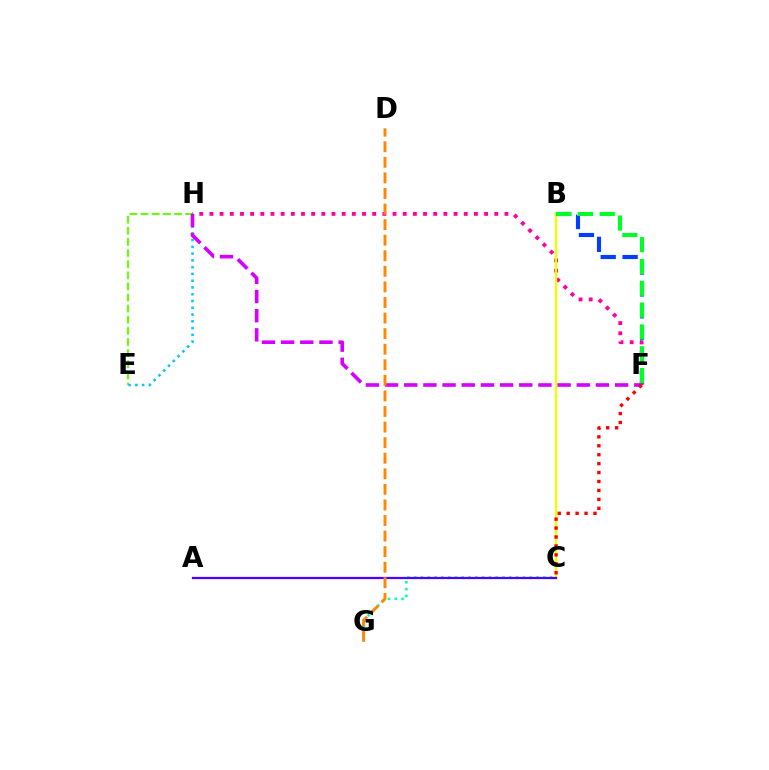{('E', 'H'): [{'color': '#66ff00', 'line_style': 'dashed', 'thickness': 1.51}, {'color': '#00c7ff', 'line_style': 'dotted', 'thickness': 1.84}], ('C', 'G'): [{'color': '#00ffaf', 'line_style': 'dotted', 'thickness': 1.85}], ('B', 'F'): [{'color': '#003fff', 'line_style': 'dashed', 'thickness': 2.97}, {'color': '#00ff27', 'line_style': 'dashed', 'thickness': 2.96}], ('F', 'H'): [{'color': '#ff00a0', 'line_style': 'dotted', 'thickness': 2.76}, {'color': '#d600ff', 'line_style': 'dashed', 'thickness': 2.6}], ('B', 'C'): [{'color': '#eeff00', 'line_style': 'solid', 'thickness': 1.7}], ('A', 'C'): [{'color': '#4f00ff', 'line_style': 'solid', 'thickness': 1.62}], ('C', 'F'): [{'color': '#ff0000', 'line_style': 'dotted', 'thickness': 2.43}], ('D', 'G'): [{'color': '#ff8800', 'line_style': 'dashed', 'thickness': 2.12}]}